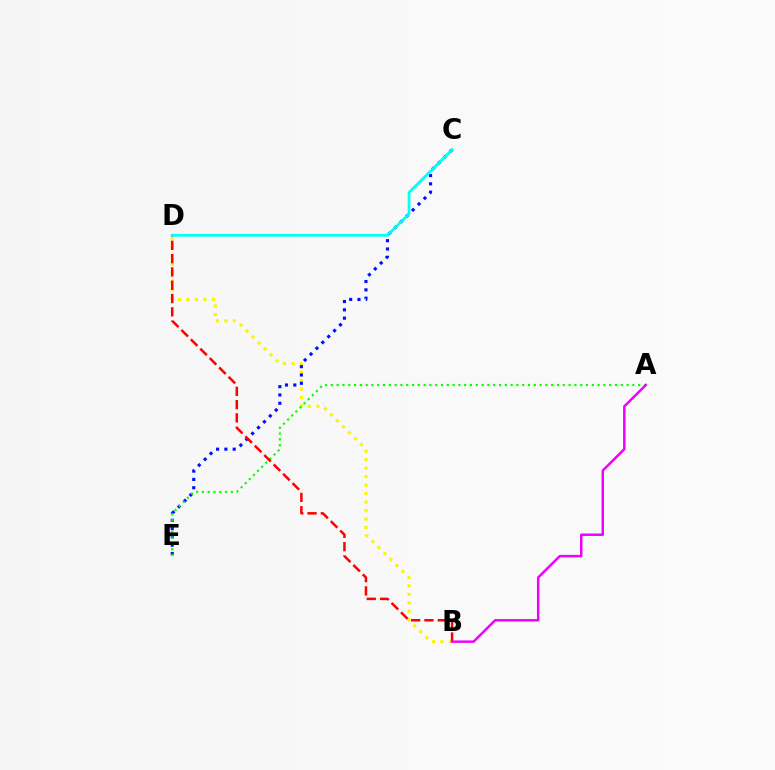{('B', 'D'): [{'color': '#fcf500', 'line_style': 'dotted', 'thickness': 2.3}, {'color': '#ff0000', 'line_style': 'dashed', 'thickness': 1.81}], ('C', 'E'): [{'color': '#0010ff', 'line_style': 'dotted', 'thickness': 2.26}], ('A', 'E'): [{'color': '#08ff00', 'line_style': 'dotted', 'thickness': 1.58}], ('A', 'B'): [{'color': '#ee00ff', 'line_style': 'solid', 'thickness': 1.77}], ('C', 'D'): [{'color': '#00fff6', 'line_style': 'solid', 'thickness': 1.99}]}